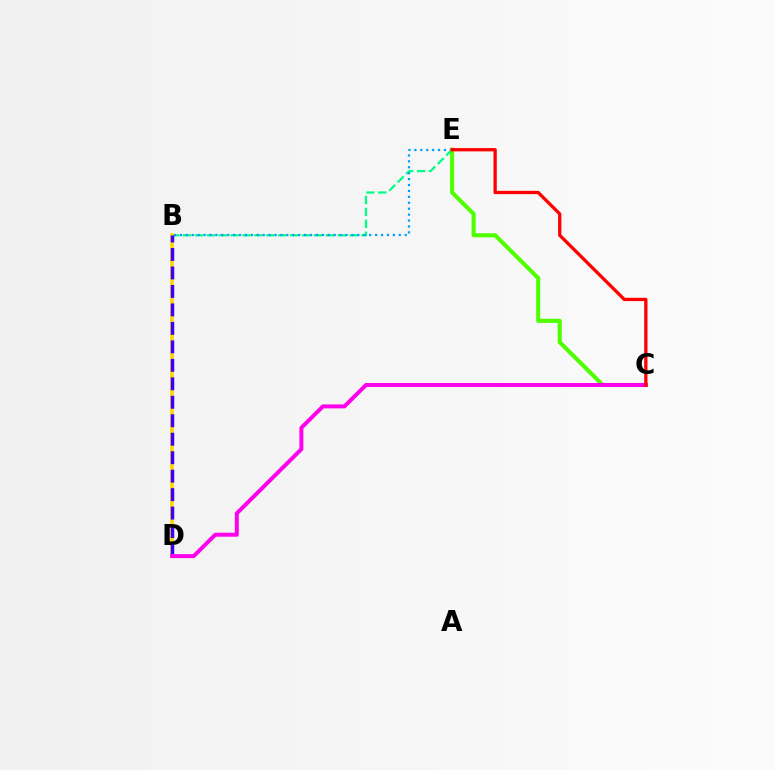{('B', 'E'): [{'color': '#00ff86', 'line_style': 'dashed', 'thickness': 1.62}, {'color': '#009eff', 'line_style': 'dotted', 'thickness': 1.61}], ('B', 'D'): [{'color': '#ffd500', 'line_style': 'solid', 'thickness': 2.65}, {'color': '#3700ff', 'line_style': 'dashed', 'thickness': 2.51}], ('C', 'E'): [{'color': '#4fff00', 'line_style': 'solid', 'thickness': 2.95}, {'color': '#ff0000', 'line_style': 'solid', 'thickness': 2.38}], ('C', 'D'): [{'color': '#ff00ed', 'line_style': 'solid', 'thickness': 2.86}]}